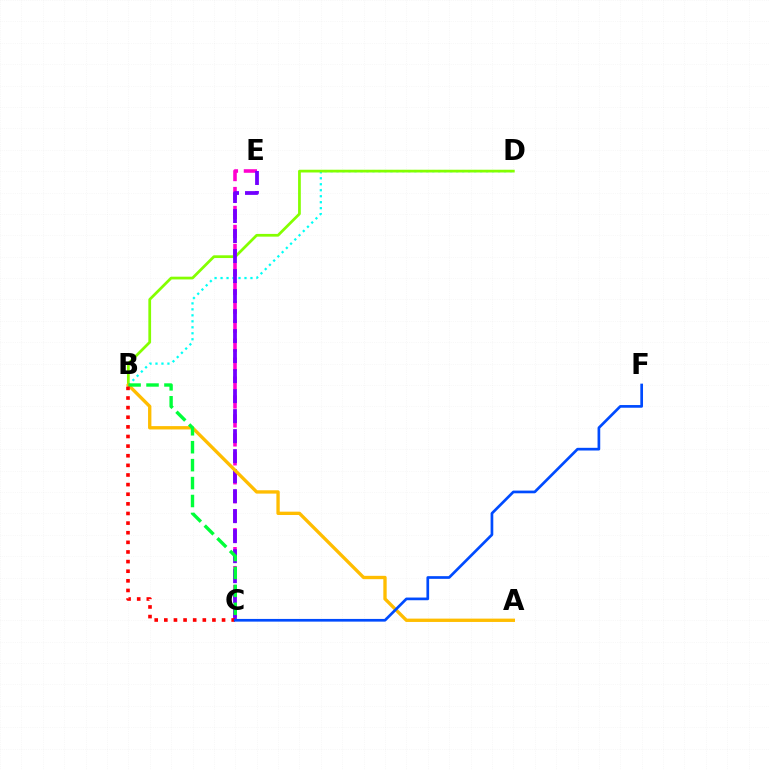{('B', 'D'): [{'color': '#00fff6', 'line_style': 'dotted', 'thickness': 1.62}, {'color': '#84ff00', 'line_style': 'solid', 'thickness': 1.97}], ('C', 'E'): [{'color': '#ff00cf', 'line_style': 'dashed', 'thickness': 2.57}, {'color': '#7200ff', 'line_style': 'dashed', 'thickness': 2.72}], ('A', 'B'): [{'color': '#ffbd00', 'line_style': 'solid', 'thickness': 2.4}], ('B', 'C'): [{'color': '#00ff39', 'line_style': 'dashed', 'thickness': 2.44}, {'color': '#ff0000', 'line_style': 'dotted', 'thickness': 2.61}], ('C', 'F'): [{'color': '#004bff', 'line_style': 'solid', 'thickness': 1.94}]}